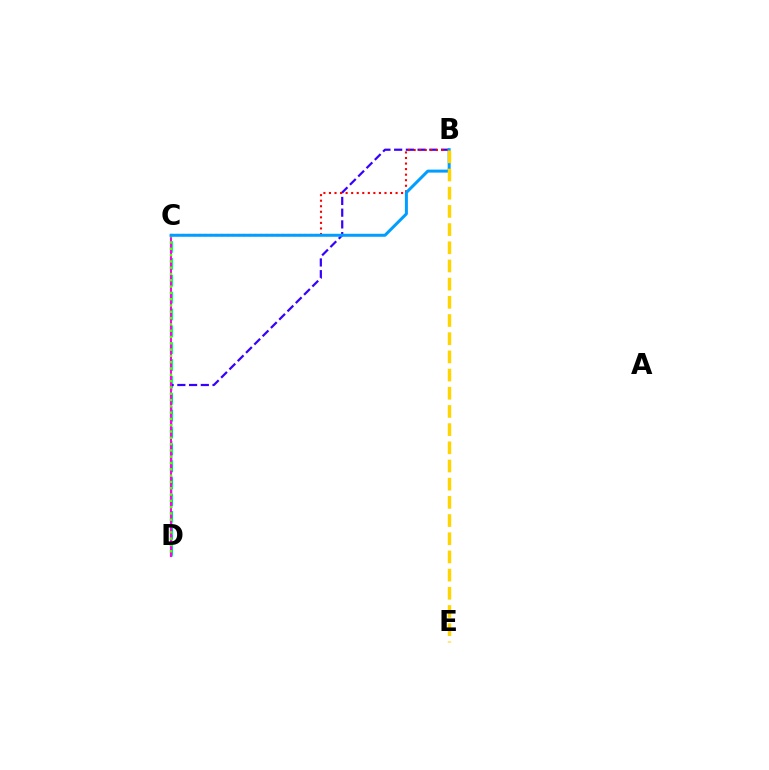{('C', 'D'): [{'color': '#00ff86', 'line_style': 'dashed', 'thickness': 2.29}, {'color': '#ff00ed', 'line_style': 'solid', 'thickness': 1.51}, {'color': '#4fff00', 'line_style': 'dotted', 'thickness': 1.71}], ('B', 'D'): [{'color': '#3700ff', 'line_style': 'dashed', 'thickness': 1.59}], ('B', 'C'): [{'color': '#ff0000', 'line_style': 'dotted', 'thickness': 1.51}, {'color': '#009eff', 'line_style': 'solid', 'thickness': 2.16}], ('B', 'E'): [{'color': '#ffd500', 'line_style': 'dashed', 'thickness': 2.47}]}